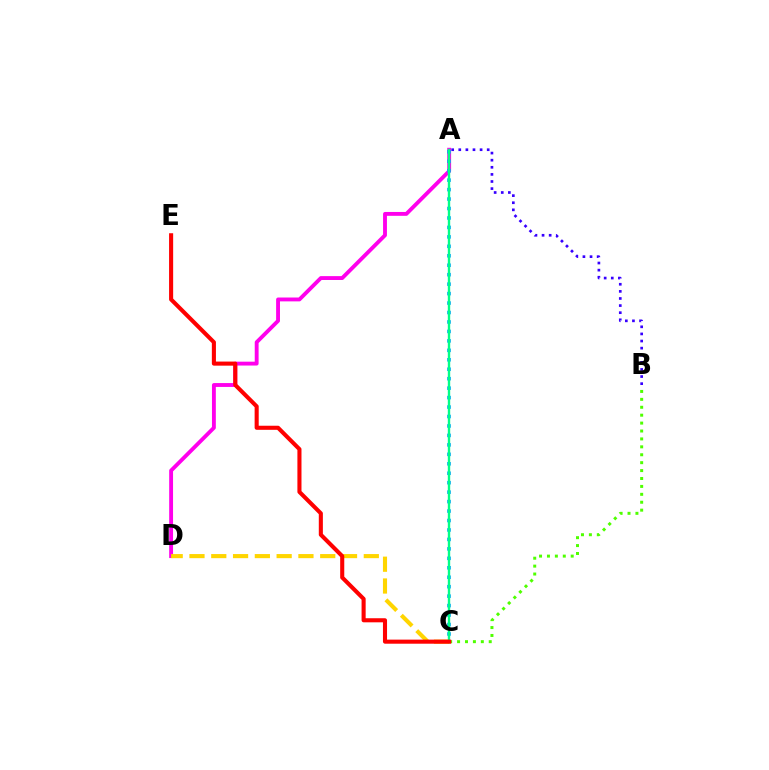{('A', 'D'): [{'color': '#ff00ed', 'line_style': 'solid', 'thickness': 2.78}], ('B', 'C'): [{'color': '#4fff00', 'line_style': 'dotted', 'thickness': 2.15}], ('A', 'C'): [{'color': '#009eff', 'line_style': 'dotted', 'thickness': 2.57}, {'color': '#00ff86', 'line_style': 'solid', 'thickness': 1.72}], ('A', 'B'): [{'color': '#3700ff', 'line_style': 'dotted', 'thickness': 1.93}], ('C', 'D'): [{'color': '#ffd500', 'line_style': 'dashed', 'thickness': 2.96}], ('C', 'E'): [{'color': '#ff0000', 'line_style': 'solid', 'thickness': 2.94}]}